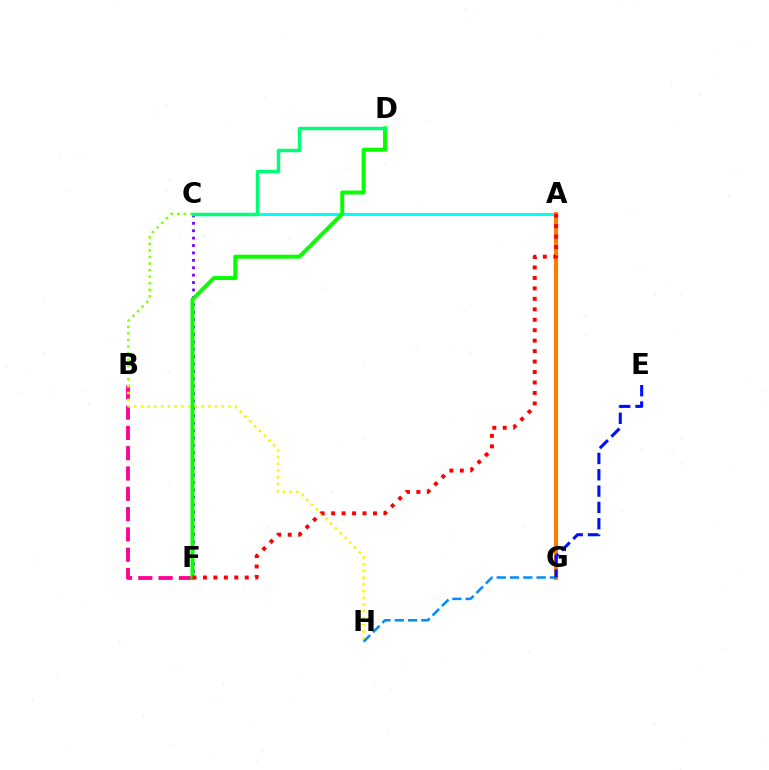{('C', 'F'): [{'color': '#7200ff', 'line_style': 'dotted', 'thickness': 2.01}], ('B', 'C'): [{'color': '#84ff00', 'line_style': 'dotted', 'thickness': 1.78}], ('A', 'G'): [{'color': '#ee00ff', 'line_style': 'dashed', 'thickness': 1.76}, {'color': '#ff7c00', 'line_style': 'solid', 'thickness': 2.99}], ('A', 'C'): [{'color': '#00fff6', 'line_style': 'solid', 'thickness': 2.22}], ('B', 'F'): [{'color': '#ff0094', 'line_style': 'dashed', 'thickness': 2.76}], ('B', 'H'): [{'color': '#fcf500', 'line_style': 'dotted', 'thickness': 1.83}], ('G', 'H'): [{'color': '#008cff', 'line_style': 'dashed', 'thickness': 1.81}], ('D', 'F'): [{'color': '#08ff00', 'line_style': 'solid', 'thickness': 2.85}], ('E', 'G'): [{'color': '#0010ff', 'line_style': 'dashed', 'thickness': 2.22}], ('C', 'D'): [{'color': '#00ff74', 'line_style': 'solid', 'thickness': 2.48}], ('A', 'F'): [{'color': '#ff0000', 'line_style': 'dotted', 'thickness': 2.84}]}